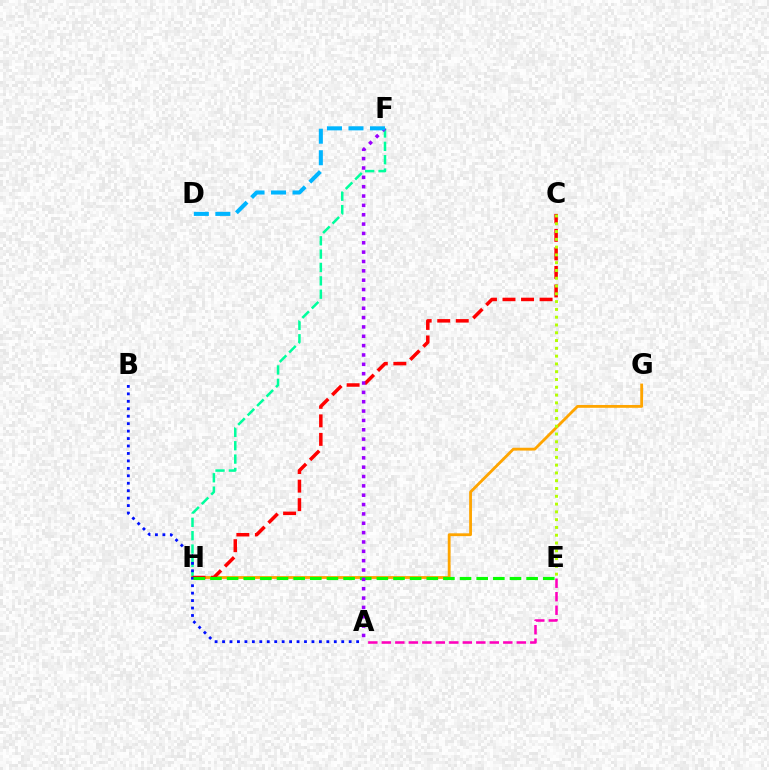{('F', 'H'): [{'color': '#00ff9d', 'line_style': 'dashed', 'thickness': 1.81}], ('G', 'H'): [{'color': '#ffa500', 'line_style': 'solid', 'thickness': 2.03}], ('C', 'H'): [{'color': '#ff0000', 'line_style': 'dashed', 'thickness': 2.52}], ('A', 'B'): [{'color': '#0010ff', 'line_style': 'dotted', 'thickness': 2.02}], ('E', 'H'): [{'color': '#08ff00', 'line_style': 'dashed', 'thickness': 2.26}], ('A', 'F'): [{'color': '#9b00ff', 'line_style': 'dotted', 'thickness': 2.54}], ('A', 'E'): [{'color': '#ff00bd', 'line_style': 'dashed', 'thickness': 1.83}], ('D', 'F'): [{'color': '#00b5ff', 'line_style': 'dashed', 'thickness': 2.92}], ('C', 'E'): [{'color': '#b3ff00', 'line_style': 'dotted', 'thickness': 2.12}]}